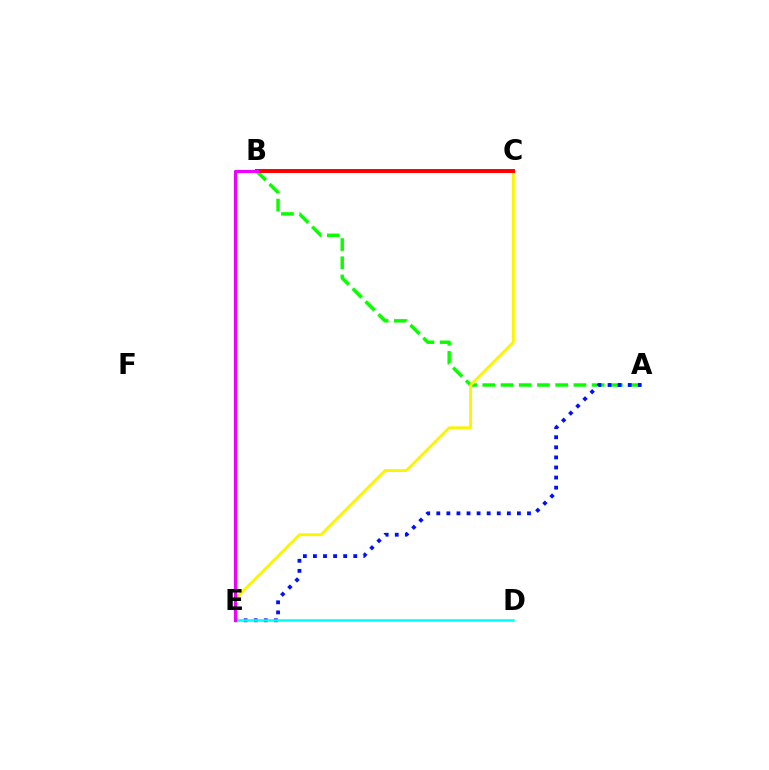{('A', 'B'): [{'color': '#08ff00', 'line_style': 'dashed', 'thickness': 2.48}], ('A', 'E'): [{'color': '#0010ff', 'line_style': 'dotted', 'thickness': 2.74}], ('C', 'E'): [{'color': '#fcf500', 'line_style': 'solid', 'thickness': 2.07}], ('D', 'E'): [{'color': '#00fff6', 'line_style': 'solid', 'thickness': 1.83}], ('B', 'C'): [{'color': '#ff0000', 'line_style': 'solid', 'thickness': 2.83}], ('B', 'E'): [{'color': '#ee00ff', 'line_style': 'solid', 'thickness': 2.28}]}